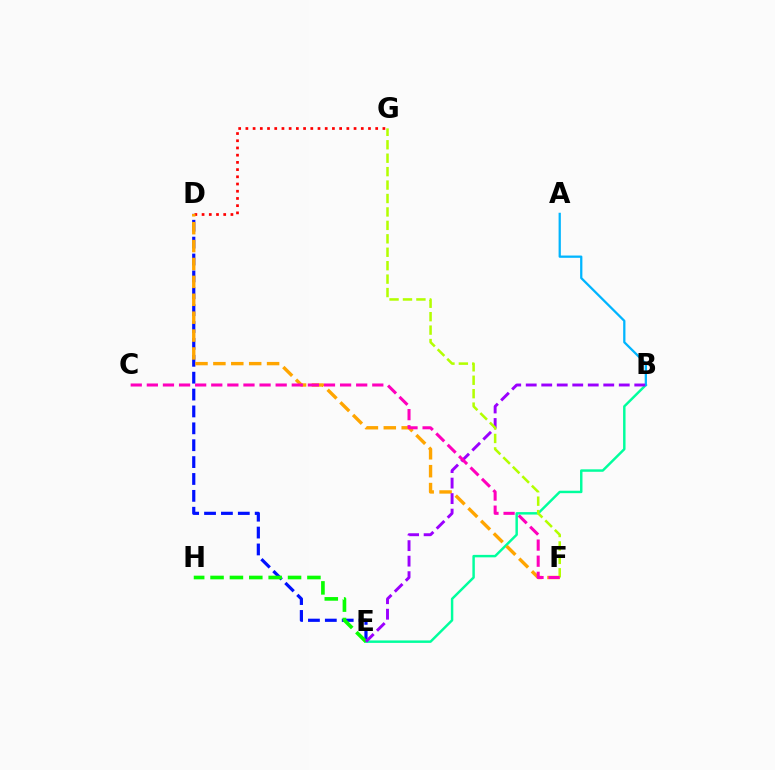{('B', 'E'): [{'color': '#00ff9d', 'line_style': 'solid', 'thickness': 1.77}, {'color': '#9b00ff', 'line_style': 'dashed', 'thickness': 2.11}], ('D', 'E'): [{'color': '#0010ff', 'line_style': 'dashed', 'thickness': 2.29}], ('D', 'G'): [{'color': '#ff0000', 'line_style': 'dotted', 'thickness': 1.96}], ('D', 'F'): [{'color': '#ffa500', 'line_style': 'dashed', 'thickness': 2.43}], ('E', 'H'): [{'color': '#08ff00', 'line_style': 'dashed', 'thickness': 2.63}], ('A', 'B'): [{'color': '#00b5ff', 'line_style': 'solid', 'thickness': 1.63}], ('F', 'G'): [{'color': '#b3ff00', 'line_style': 'dashed', 'thickness': 1.83}], ('C', 'F'): [{'color': '#ff00bd', 'line_style': 'dashed', 'thickness': 2.19}]}